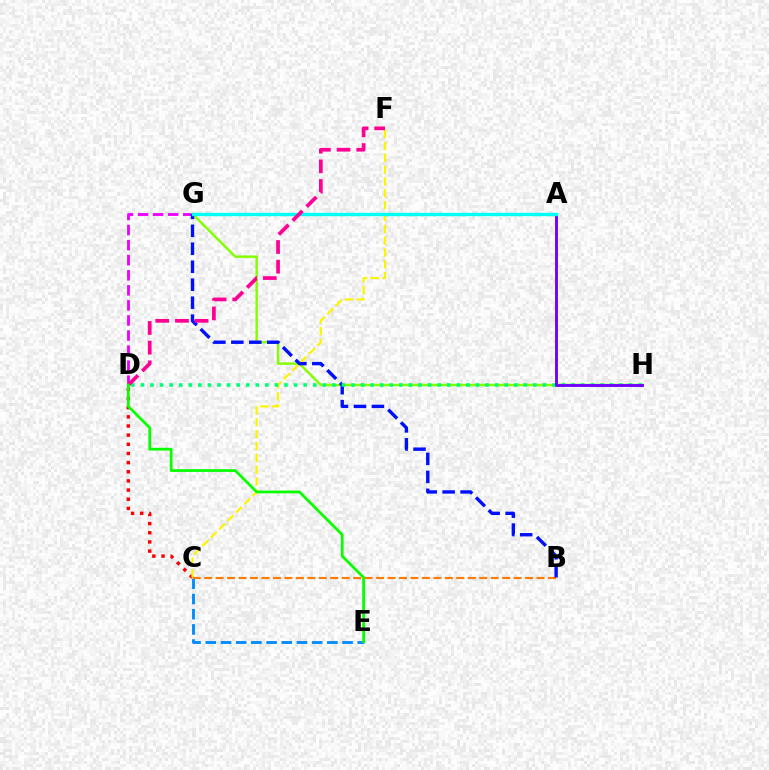{('C', 'D'): [{'color': '#ff0000', 'line_style': 'dotted', 'thickness': 2.49}], ('C', 'E'): [{'color': '#008cff', 'line_style': 'dashed', 'thickness': 2.06}], ('D', 'G'): [{'color': '#ee00ff', 'line_style': 'dashed', 'thickness': 2.05}], ('G', 'H'): [{'color': '#84ff00', 'line_style': 'solid', 'thickness': 1.76}], ('C', 'F'): [{'color': '#fcf500', 'line_style': 'dashed', 'thickness': 1.61}], ('B', 'C'): [{'color': '#ff7c00', 'line_style': 'dashed', 'thickness': 1.56}], ('B', 'G'): [{'color': '#0010ff', 'line_style': 'dashed', 'thickness': 2.44}], ('D', 'H'): [{'color': '#00ff74', 'line_style': 'dotted', 'thickness': 2.6}], ('A', 'H'): [{'color': '#7200ff', 'line_style': 'solid', 'thickness': 2.08}], ('A', 'G'): [{'color': '#00fff6', 'line_style': 'solid', 'thickness': 2.44}], ('D', 'F'): [{'color': '#ff0094', 'line_style': 'dashed', 'thickness': 2.67}], ('D', 'E'): [{'color': '#08ff00', 'line_style': 'solid', 'thickness': 1.98}]}